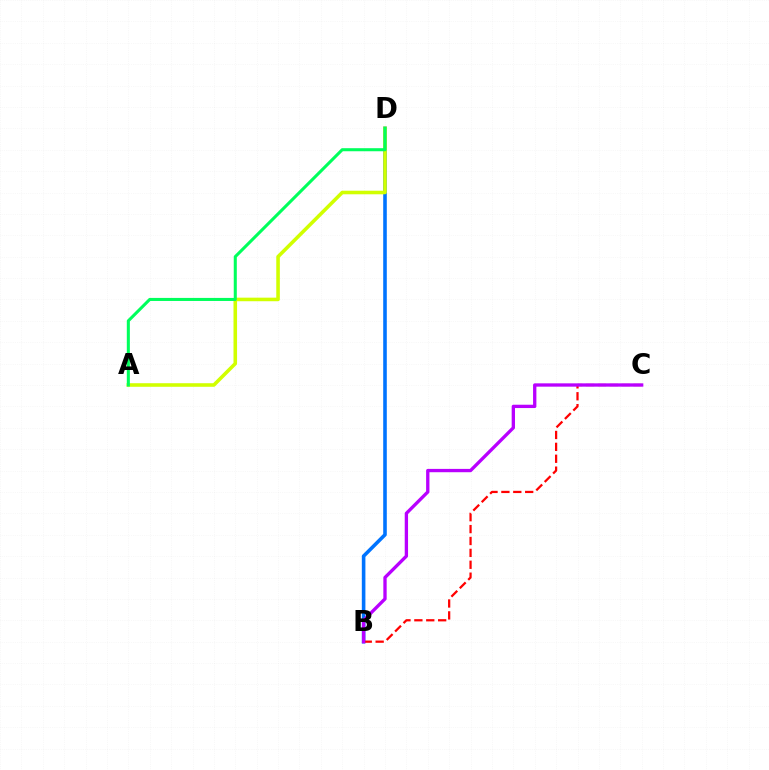{('B', 'D'): [{'color': '#0074ff', 'line_style': 'solid', 'thickness': 2.58}], ('B', 'C'): [{'color': '#ff0000', 'line_style': 'dashed', 'thickness': 1.62}, {'color': '#b900ff', 'line_style': 'solid', 'thickness': 2.39}], ('A', 'D'): [{'color': '#d1ff00', 'line_style': 'solid', 'thickness': 2.57}, {'color': '#00ff5c', 'line_style': 'solid', 'thickness': 2.2}]}